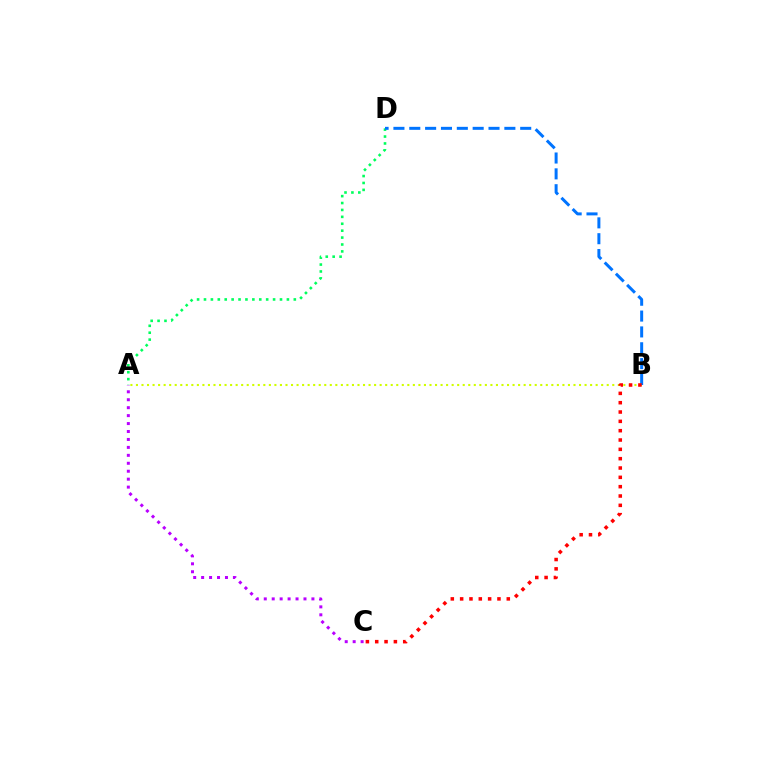{('A', 'B'): [{'color': '#d1ff00', 'line_style': 'dotted', 'thickness': 1.5}], ('A', 'D'): [{'color': '#00ff5c', 'line_style': 'dotted', 'thickness': 1.88}], ('B', 'D'): [{'color': '#0074ff', 'line_style': 'dashed', 'thickness': 2.15}], ('B', 'C'): [{'color': '#ff0000', 'line_style': 'dotted', 'thickness': 2.54}], ('A', 'C'): [{'color': '#b900ff', 'line_style': 'dotted', 'thickness': 2.16}]}